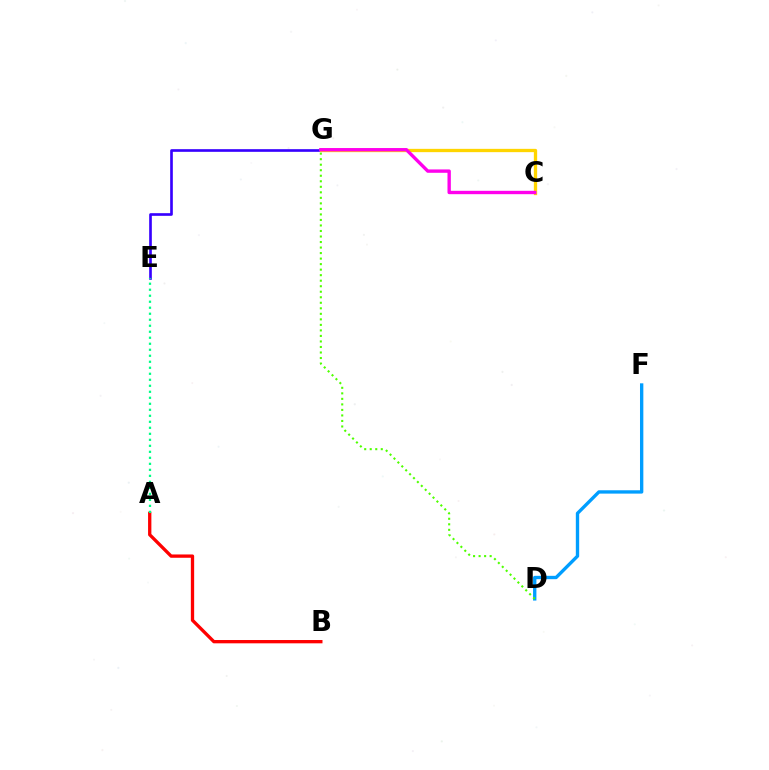{('E', 'G'): [{'color': '#3700ff', 'line_style': 'solid', 'thickness': 1.91}], ('A', 'B'): [{'color': '#ff0000', 'line_style': 'solid', 'thickness': 2.38}], ('A', 'E'): [{'color': '#00ff86', 'line_style': 'dotted', 'thickness': 1.63}], ('C', 'G'): [{'color': '#ffd500', 'line_style': 'solid', 'thickness': 2.38}, {'color': '#ff00ed', 'line_style': 'solid', 'thickness': 2.42}], ('D', 'F'): [{'color': '#009eff', 'line_style': 'solid', 'thickness': 2.41}], ('D', 'G'): [{'color': '#4fff00', 'line_style': 'dotted', 'thickness': 1.5}]}